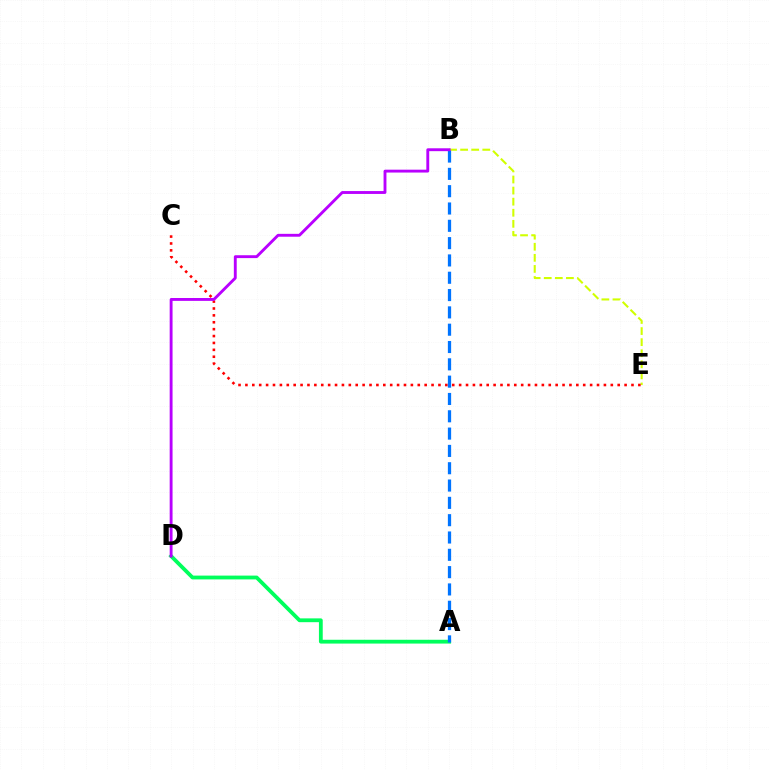{('B', 'E'): [{'color': '#d1ff00', 'line_style': 'dashed', 'thickness': 1.51}], ('C', 'E'): [{'color': '#ff0000', 'line_style': 'dotted', 'thickness': 1.87}], ('A', 'D'): [{'color': '#00ff5c', 'line_style': 'solid', 'thickness': 2.74}], ('A', 'B'): [{'color': '#0074ff', 'line_style': 'dashed', 'thickness': 2.35}], ('B', 'D'): [{'color': '#b900ff', 'line_style': 'solid', 'thickness': 2.07}]}